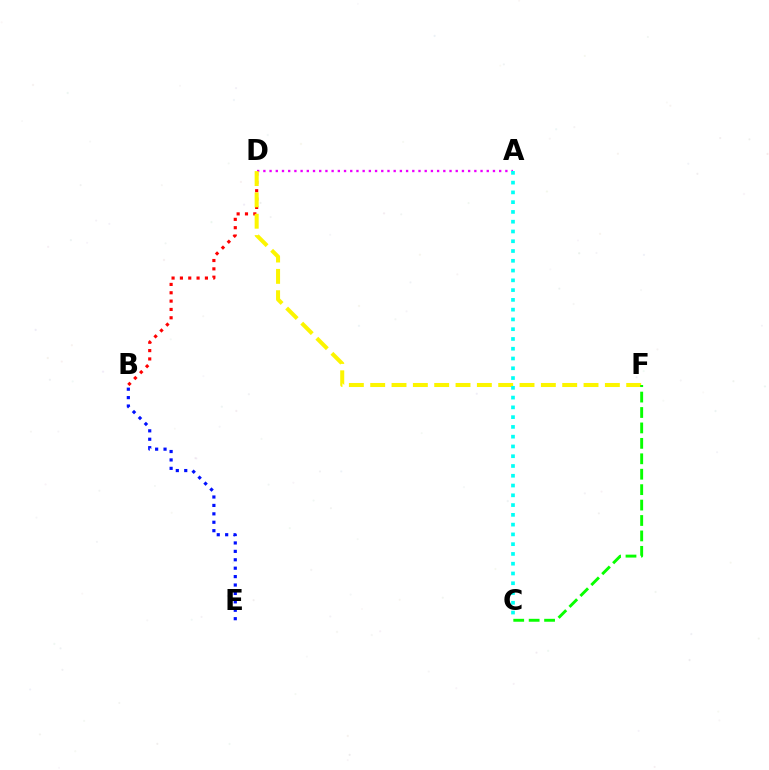{('B', 'D'): [{'color': '#ff0000', 'line_style': 'dotted', 'thickness': 2.27}], ('B', 'E'): [{'color': '#0010ff', 'line_style': 'dotted', 'thickness': 2.29}], ('A', 'D'): [{'color': '#ee00ff', 'line_style': 'dotted', 'thickness': 1.69}], ('D', 'F'): [{'color': '#fcf500', 'line_style': 'dashed', 'thickness': 2.9}], ('A', 'C'): [{'color': '#00fff6', 'line_style': 'dotted', 'thickness': 2.65}], ('C', 'F'): [{'color': '#08ff00', 'line_style': 'dashed', 'thickness': 2.1}]}